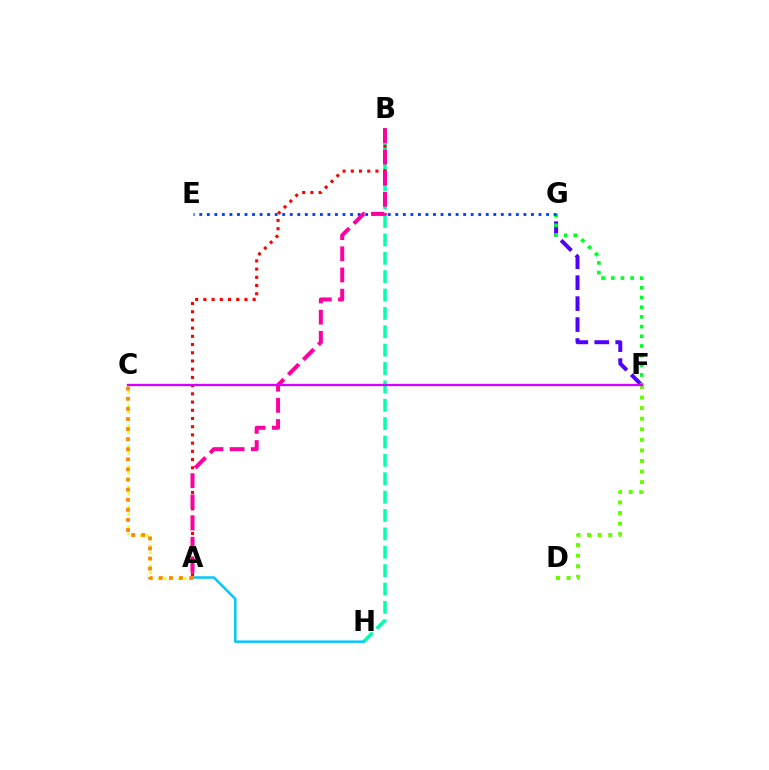{('F', 'G'): [{'color': '#4f00ff', 'line_style': 'dashed', 'thickness': 2.85}, {'color': '#00ff27', 'line_style': 'dotted', 'thickness': 2.63}], ('D', 'F'): [{'color': '#66ff00', 'line_style': 'dotted', 'thickness': 2.87}], ('A', 'C'): [{'color': '#eeff00', 'line_style': 'dotted', 'thickness': 1.84}, {'color': '#ff8800', 'line_style': 'dotted', 'thickness': 2.74}], ('B', 'H'): [{'color': '#00ffaf', 'line_style': 'dashed', 'thickness': 2.5}], ('A', 'B'): [{'color': '#ff0000', 'line_style': 'dotted', 'thickness': 2.23}, {'color': '#ff00a0', 'line_style': 'dashed', 'thickness': 2.88}], ('E', 'G'): [{'color': '#003fff', 'line_style': 'dotted', 'thickness': 2.05}], ('A', 'H'): [{'color': '#00c7ff', 'line_style': 'solid', 'thickness': 1.78}], ('C', 'F'): [{'color': '#d600ff', 'line_style': 'solid', 'thickness': 1.68}]}